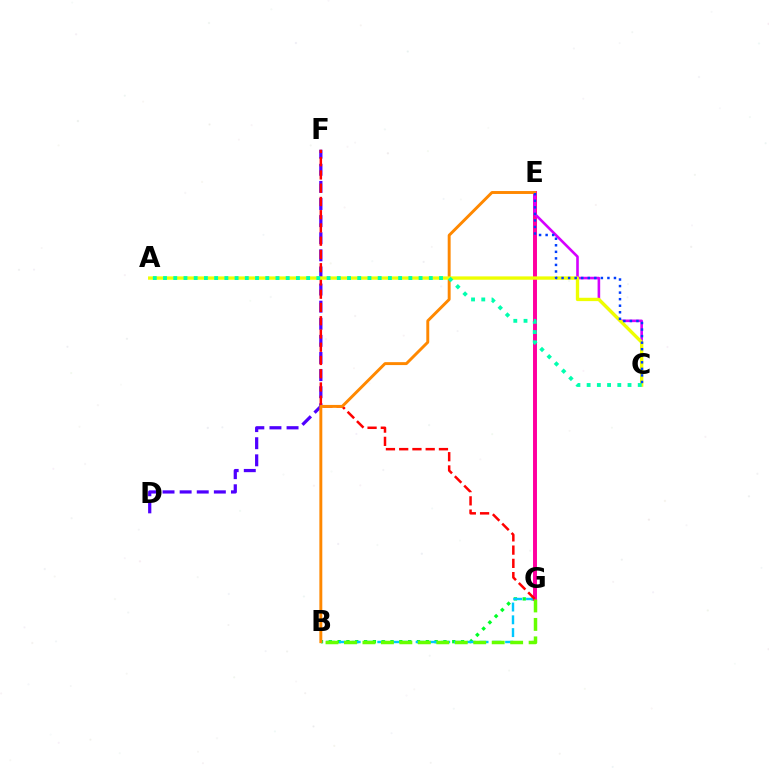{('D', 'F'): [{'color': '#4f00ff', 'line_style': 'dashed', 'thickness': 2.32}], ('B', 'G'): [{'color': '#00ff27', 'line_style': 'dotted', 'thickness': 2.4}, {'color': '#00c7ff', 'line_style': 'dashed', 'thickness': 1.74}, {'color': '#66ff00', 'line_style': 'dashed', 'thickness': 2.51}], ('E', 'G'): [{'color': '#ff00a0', 'line_style': 'solid', 'thickness': 2.84}], ('F', 'G'): [{'color': '#ff0000', 'line_style': 'dashed', 'thickness': 1.8}], ('C', 'E'): [{'color': '#d600ff', 'line_style': 'solid', 'thickness': 1.88}, {'color': '#003fff', 'line_style': 'dotted', 'thickness': 1.78}], ('B', 'E'): [{'color': '#ff8800', 'line_style': 'solid', 'thickness': 2.11}], ('A', 'C'): [{'color': '#eeff00', 'line_style': 'solid', 'thickness': 2.41}, {'color': '#00ffaf', 'line_style': 'dotted', 'thickness': 2.78}]}